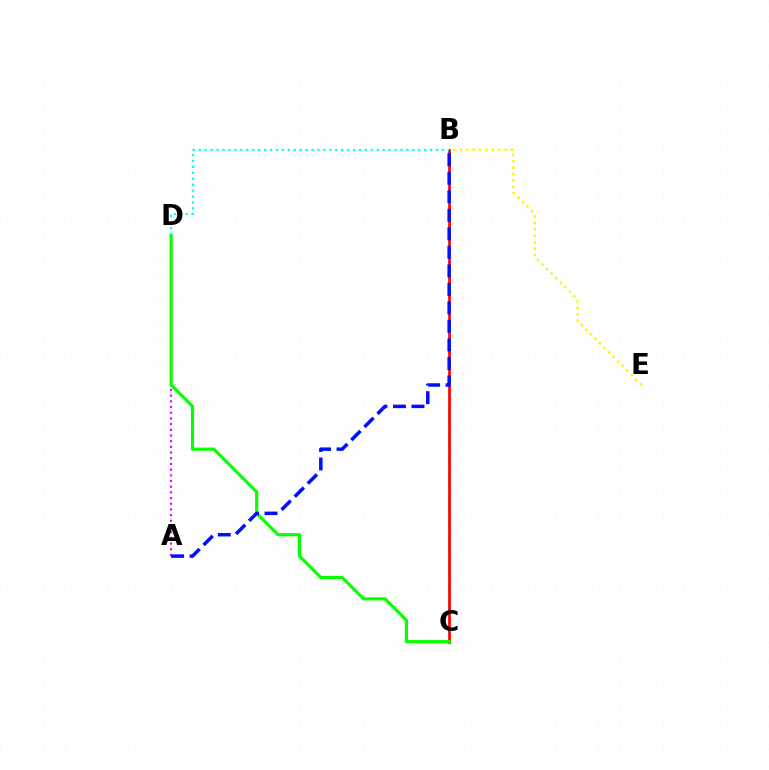{('B', 'C'): [{'color': '#ff0000', 'line_style': 'solid', 'thickness': 1.95}], ('A', 'D'): [{'color': '#ee00ff', 'line_style': 'dotted', 'thickness': 1.55}], ('C', 'D'): [{'color': '#08ff00', 'line_style': 'solid', 'thickness': 2.27}], ('A', 'B'): [{'color': '#0010ff', 'line_style': 'dashed', 'thickness': 2.52}], ('B', 'E'): [{'color': '#fcf500', 'line_style': 'dotted', 'thickness': 1.74}], ('B', 'D'): [{'color': '#00fff6', 'line_style': 'dotted', 'thickness': 1.61}]}